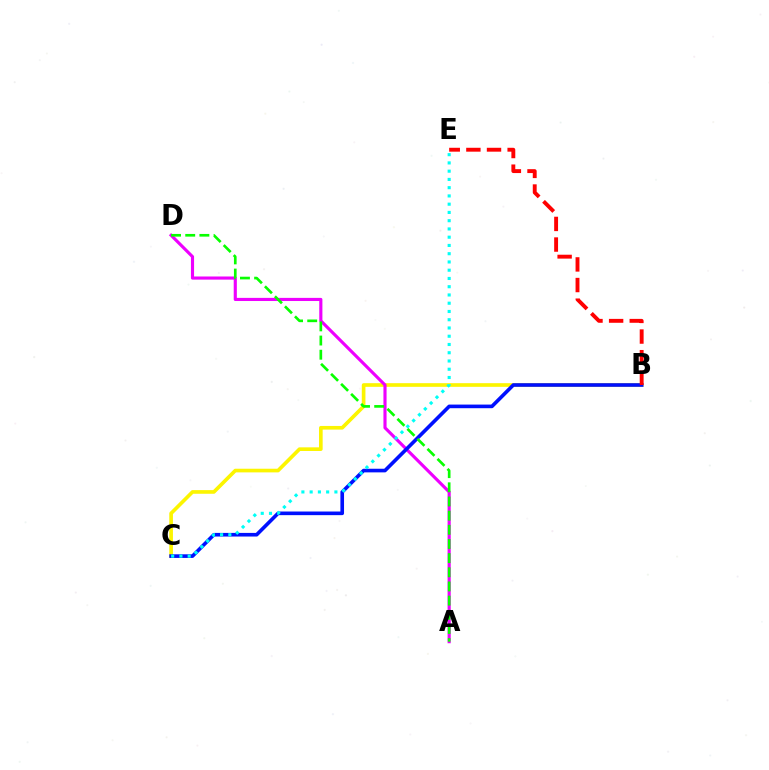{('B', 'C'): [{'color': '#fcf500', 'line_style': 'solid', 'thickness': 2.63}, {'color': '#0010ff', 'line_style': 'solid', 'thickness': 2.61}], ('A', 'D'): [{'color': '#ee00ff', 'line_style': 'solid', 'thickness': 2.26}, {'color': '#08ff00', 'line_style': 'dashed', 'thickness': 1.92}], ('B', 'E'): [{'color': '#ff0000', 'line_style': 'dashed', 'thickness': 2.8}], ('C', 'E'): [{'color': '#00fff6', 'line_style': 'dotted', 'thickness': 2.24}]}